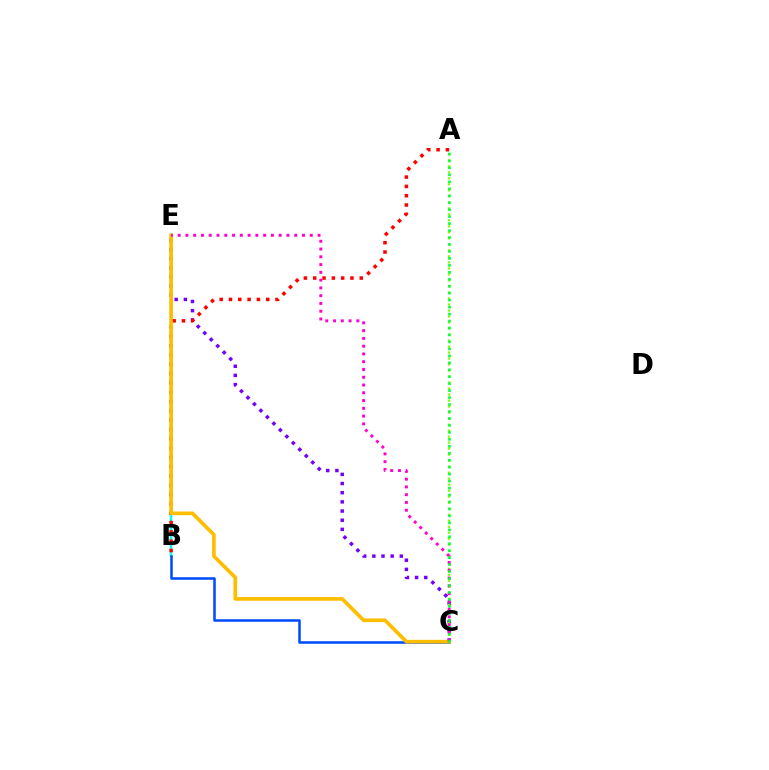{('B', 'E'): [{'color': '#00fff6', 'line_style': 'solid', 'thickness': 1.79}], ('B', 'C'): [{'color': '#004bff', 'line_style': 'solid', 'thickness': 1.82}], ('C', 'E'): [{'color': '#7200ff', 'line_style': 'dotted', 'thickness': 2.49}, {'color': '#ffbd00', 'line_style': 'solid', 'thickness': 2.64}, {'color': '#ff00cf', 'line_style': 'dotted', 'thickness': 2.11}], ('A', 'B'): [{'color': '#ff0000', 'line_style': 'dotted', 'thickness': 2.53}], ('A', 'C'): [{'color': '#84ff00', 'line_style': 'dotted', 'thickness': 1.63}, {'color': '#00ff39', 'line_style': 'dotted', 'thickness': 1.89}]}